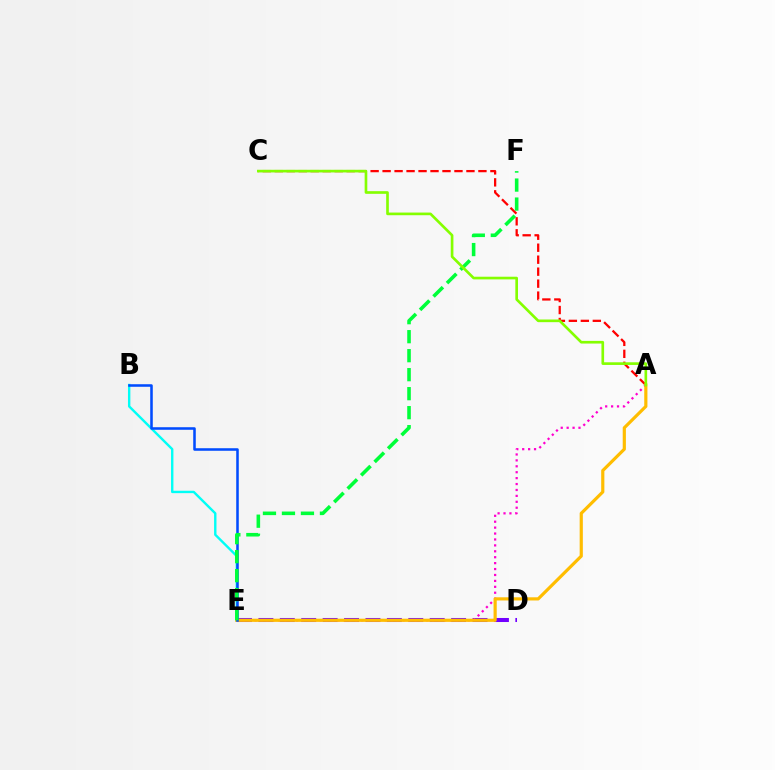{('D', 'E'): [{'color': '#7200ff', 'line_style': 'dashed', 'thickness': 2.91}], ('A', 'C'): [{'color': '#ff0000', 'line_style': 'dashed', 'thickness': 1.63}, {'color': '#84ff00', 'line_style': 'solid', 'thickness': 1.91}], ('B', 'E'): [{'color': '#00fff6', 'line_style': 'solid', 'thickness': 1.72}, {'color': '#004bff', 'line_style': 'solid', 'thickness': 1.84}], ('A', 'E'): [{'color': '#ff00cf', 'line_style': 'dotted', 'thickness': 1.61}, {'color': '#ffbd00', 'line_style': 'solid', 'thickness': 2.29}], ('E', 'F'): [{'color': '#00ff39', 'line_style': 'dashed', 'thickness': 2.58}]}